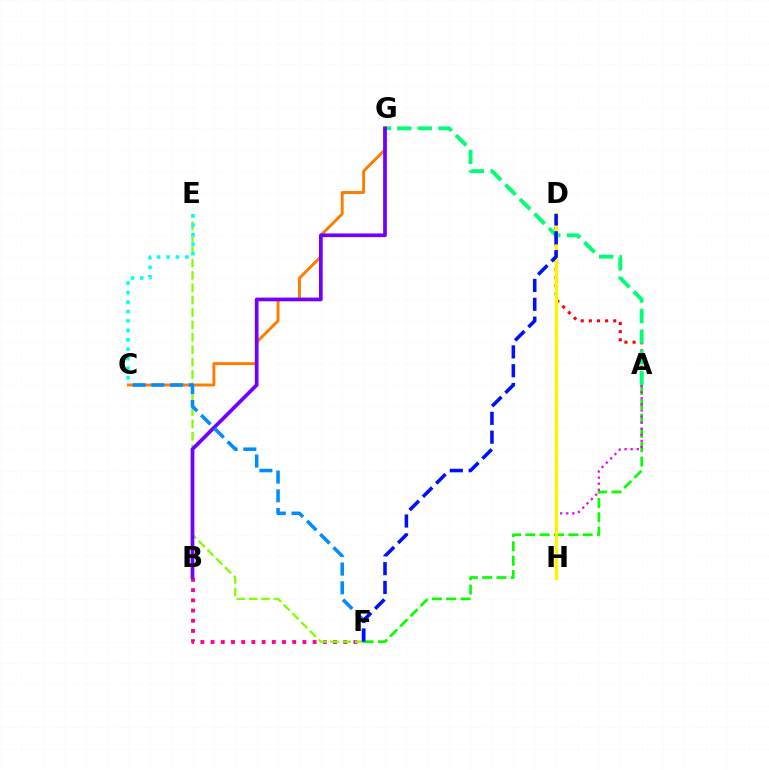{('A', 'D'): [{'color': '#ff0000', 'line_style': 'dotted', 'thickness': 2.21}], ('C', 'G'): [{'color': '#ff7c00', 'line_style': 'solid', 'thickness': 2.11}], ('B', 'F'): [{'color': '#ff0094', 'line_style': 'dotted', 'thickness': 2.77}], ('E', 'F'): [{'color': '#84ff00', 'line_style': 'dashed', 'thickness': 1.68}], ('A', 'G'): [{'color': '#00ff74', 'line_style': 'dashed', 'thickness': 2.8}], ('B', 'G'): [{'color': '#7200ff', 'line_style': 'solid', 'thickness': 2.67}], ('C', 'F'): [{'color': '#008cff', 'line_style': 'dashed', 'thickness': 2.54}], ('A', 'F'): [{'color': '#08ff00', 'line_style': 'dashed', 'thickness': 1.95}], ('C', 'E'): [{'color': '#00fff6', 'line_style': 'dotted', 'thickness': 2.57}], ('A', 'H'): [{'color': '#ee00ff', 'line_style': 'dotted', 'thickness': 1.65}], ('D', 'H'): [{'color': '#fcf500', 'line_style': 'solid', 'thickness': 2.38}], ('D', 'F'): [{'color': '#0010ff', 'line_style': 'dashed', 'thickness': 2.56}]}